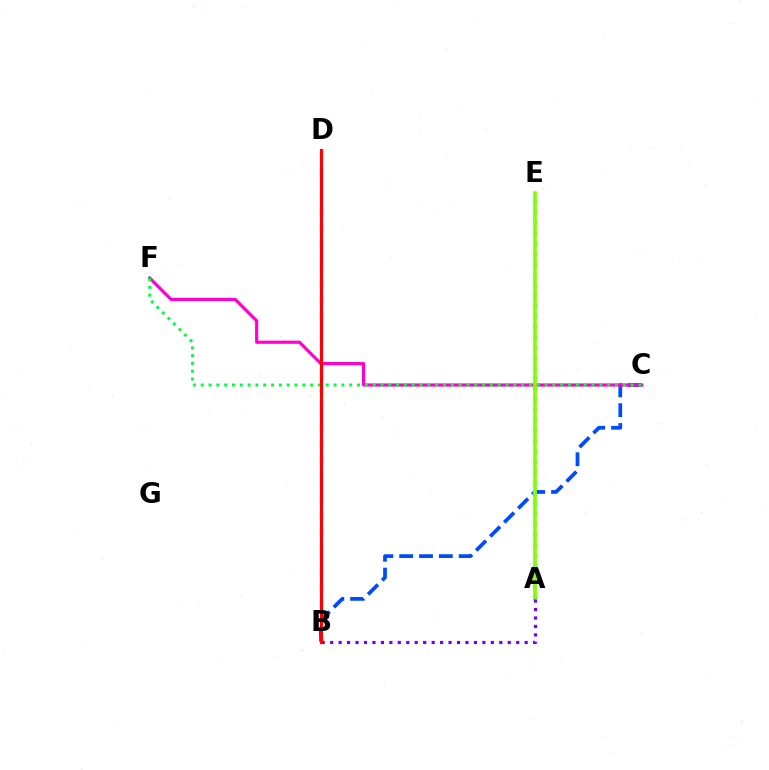{('B', 'C'): [{'color': '#004bff', 'line_style': 'dashed', 'thickness': 2.69}], ('A', 'E'): [{'color': '#00fff6', 'line_style': 'dotted', 'thickness': 2.83}, {'color': '#84ff00', 'line_style': 'solid', 'thickness': 2.61}], ('B', 'D'): [{'color': '#ffbd00', 'line_style': 'dashed', 'thickness': 2.44}, {'color': '#ff0000', 'line_style': 'solid', 'thickness': 2.2}], ('C', 'F'): [{'color': '#ff00cf', 'line_style': 'solid', 'thickness': 2.28}, {'color': '#00ff39', 'line_style': 'dotted', 'thickness': 2.12}], ('A', 'B'): [{'color': '#7200ff', 'line_style': 'dotted', 'thickness': 2.3}]}